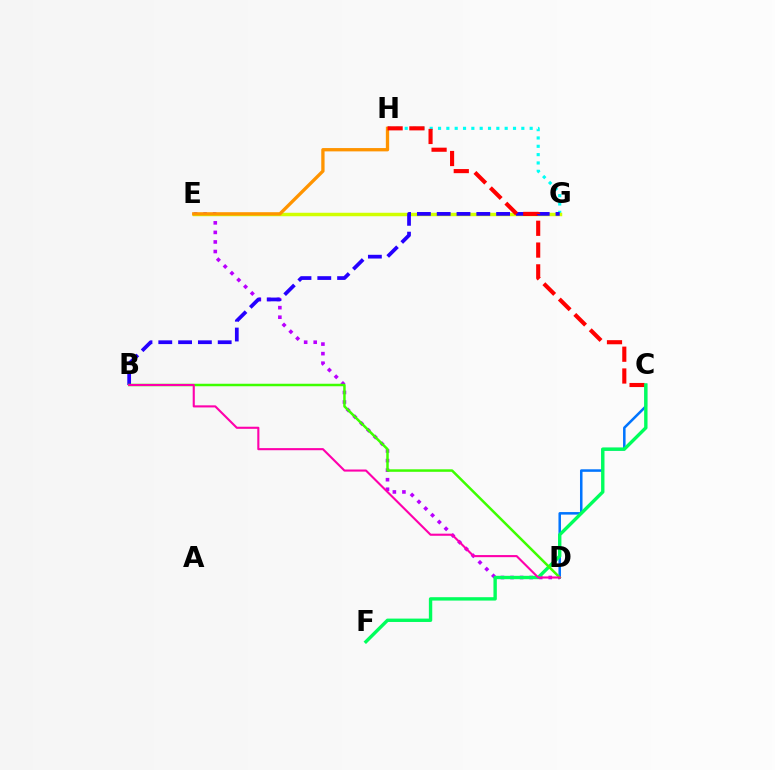{('C', 'D'): [{'color': '#0074ff', 'line_style': 'solid', 'thickness': 1.82}], ('G', 'H'): [{'color': '#00fff6', 'line_style': 'dotted', 'thickness': 2.26}], ('D', 'E'): [{'color': '#b900ff', 'line_style': 'dotted', 'thickness': 2.6}], ('E', 'G'): [{'color': '#d1ff00', 'line_style': 'solid', 'thickness': 2.49}], ('B', 'G'): [{'color': '#2500ff', 'line_style': 'dashed', 'thickness': 2.69}], ('E', 'H'): [{'color': '#ff9400', 'line_style': 'solid', 'thickness': 2.38}], ('C', 'H'): [{'color': '#ff0000', 'line_style': 'dashed', 'thickness': 2.96}], ('C', 'F'): [{'color': '#00ff5c', 'line_style': 'solid', 'thickness': 2.43}], ('B', 'D'): [{'color': '#3dff00', 'line_style': 'solid', 'thickness': 1.8}, {'color': '#ff00ac', 'line_style': 'solid', 'thickness': 1.52}]}